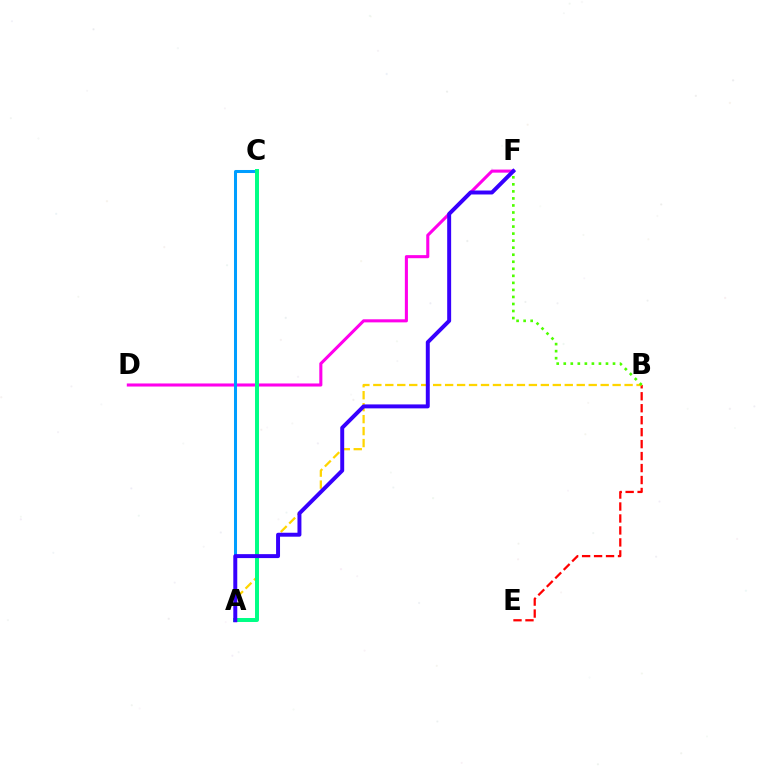{('B', 'E'): [{'color': '#ff0000', 'line_style': 'dashed', 'thickness': 1.63}], ('D', 'F'): [{'color': '#ff00ed', 'line_style': 'solid', 'thickness': 2.21}], ('A', 'B'): [{'color': '#ffd500', 'line_style': 'dashed', 'thickness': 1.63}], ('A', 'C'): [{'color': '#009eff', 'line_style': 'solid', 'thickness': 2.18}, {'color': '#00ff86', 'line_style': 'solid', 'thickness': 2.86}], ('B', 'F'): [{'color': '#4fff00', 'line_style': 'dotted', 'thickness': 1.91}], ('A', 'F'): [{'color': '#3700ff', 'line_style': 'solid', 'thickness': 2.84}]}